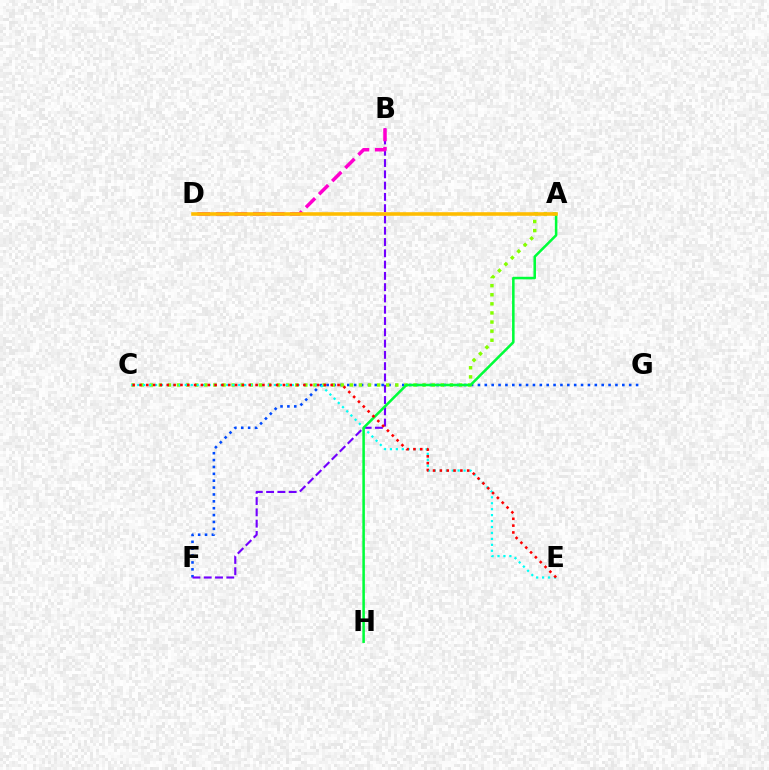{('F', 'G'): [{'color': '#004bff', 'line_style': 'dotted', 'thickness': 1.87}], ('B', 'F'): [{'color': '#7200ff', 'line_style': 'dashed', 'thickness': 1.53}], ('A', 'C'): [{'color': '#84ff00', 'line_style': 'dotted', 'thickness': 2.47}], ('C', 'E'): [{'color': '#00fff6', 'line_style': 'dotted', 'thickness': 1.61}, {'color': '#ff0000', 'line_style': 'dotted', 'thickness': 1.86}], ('A', 'H'): [{'color': '#00ff39', 'line_style': 'solid', 'thickness': 1.83}], ('B', 'D'): [{'color': '#ff00cf', 'line_style': 'dashed', 'thickness': 2.52}], ('A', 'D'): [{'color': '#ffbd00', 'line_style': 'solid', 'thickness': 2.58}]}